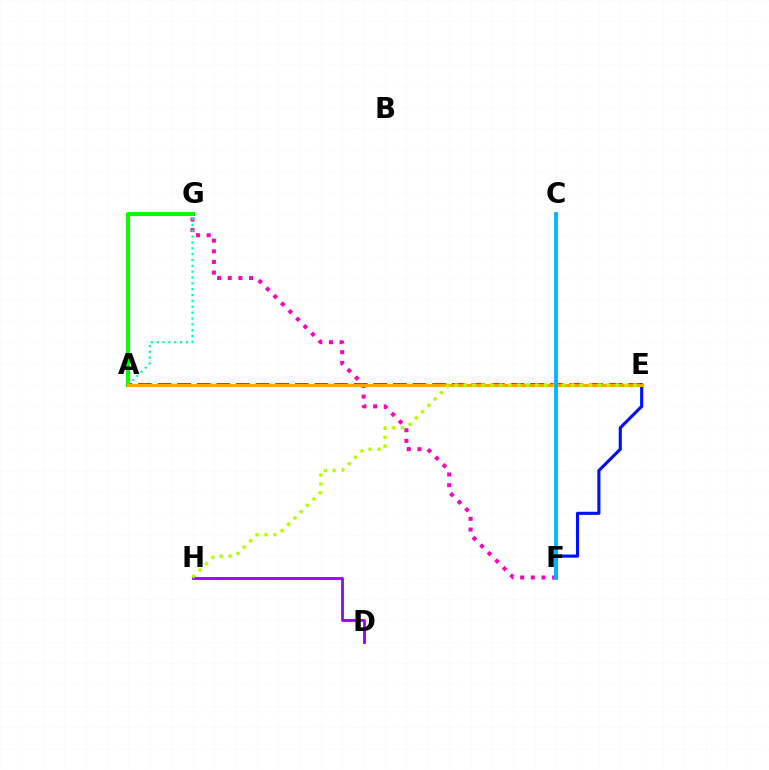{('A', 'E'): [{'color': '#ff0000', 'line_style': 'dashed', 'thickness': 2.66}, {'color': '#ffa500', 'line_style': 'solid', 'thickness': 2.18}], ('E', 'F'): [{'color': '#0010ff', 'line_style': 'solid', 'thickness': 2.24}], ('D', 'H'): [{'color': '#9b00ff', 'line_style': 'solid', 'thickness': 2.04}], ('A', 'G'): [{'color': '#08ff00', 'line_style': 'solid', 'thickness': 2.89}, {'color': '#00ff9d', 'line_style': 'dotted', 'thickness': 1.59}], ('F', 'G'): [{'color': '#ff00bd', 'line_style': 'dotted', 'thickness': 2.89}], ('E', 'H'): [{'color': '#b3ff00', 'line_style': 'dotted', 'thickness': 2.43}], ('C', 'F'): [{'color': '#00b5ff', 'line_style': 'solid', 'thickness': 2.72}]}